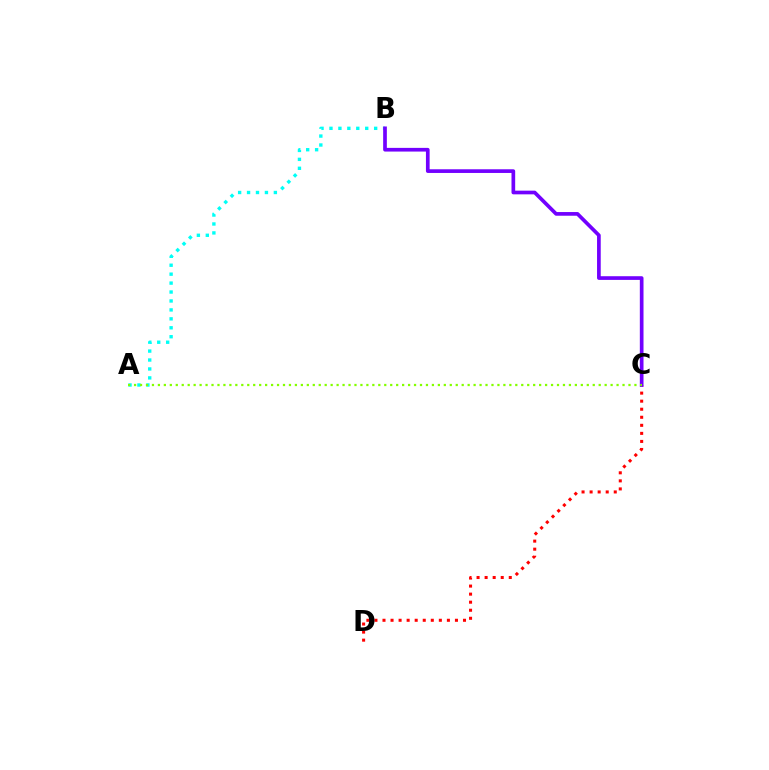{('A', 'B'): [{'color': '#00fff6', 'line_style': 'dotted', 'thickness': 2.43}], ('C', 'D'): [{'color': '#ff0000', 'line_style': 'dotted', 'thickness': 2.19}], ('B', 'C'): [{'color': '#7200ff', 'line_style': 'solid', 'thickness': 2.65}], ('A', 'C'): [{'color': '#84ff00', 'line_style': 'dotted', 'thickness': 1.62}]}